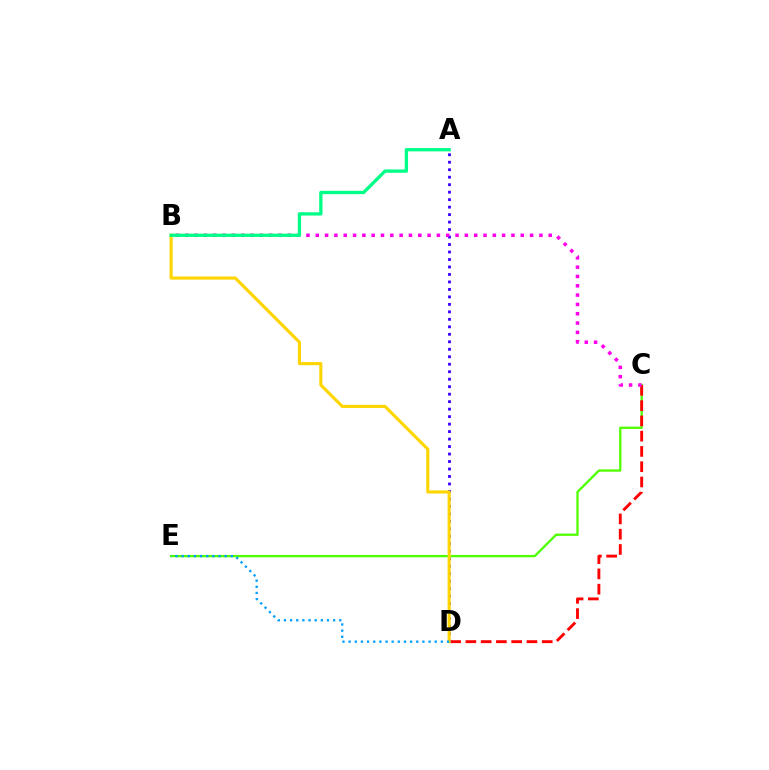{('C', 'E'): [{'color': '#4fff00', 'line_style': 'solid', 'thickness': 1.66}], ('C', 'D'): [{'color': '#ff0000', 'line_style': 'dashed', 'thickness': 2.07}], ('A', 'D'): [{'color': '#3700ff', 'line_style': 'dotted', 'thickness': 2.03}], ('B', 'D'): [{'color': '#ffd500', 'line_style': 'solid', 'thickness': 2.24}], ('B', 'C'): [{'color': '#ff00ed', 'line_style': 'dotted', 'thickness': 2.53}], ('D', 'E'): [{'color': '#009eff', 'line_style': 'dotted', 'thickness': 1.67}], ('A', 'B'): [{'color': '#00ff86', 'line_style': 'solid', 'thickness': 2.38}]}